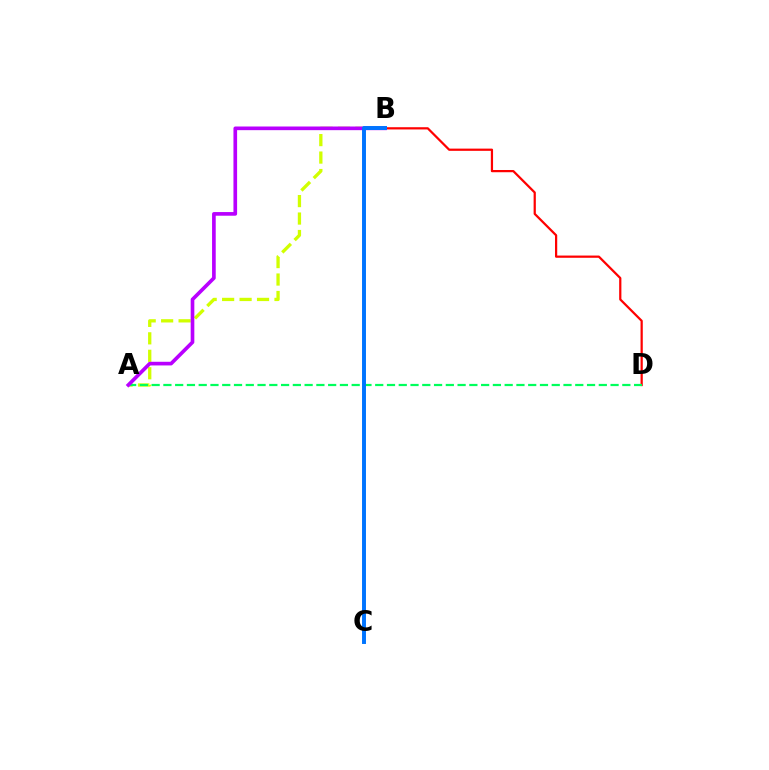{('A', 'B'): [{'color': '#d1ff00', 'line_style': 'dashed', 'thickness': 2.37}, {'color': '#b900ff', 'line_style': 'solid', 'thickness': 2.63}], ('B', 'D'): [{'color': '#ff0000', 'line_style': 'solid', 'thickness': 1.6}], ('A', 'D'): [{'color': '#00ff5c', 'line_style': 'dashed', 'thickness': 1.6}], ('B', 'C'): [{'color': '#0074ff', 'line_style': 'solid', 'thickness': 2.83}]}